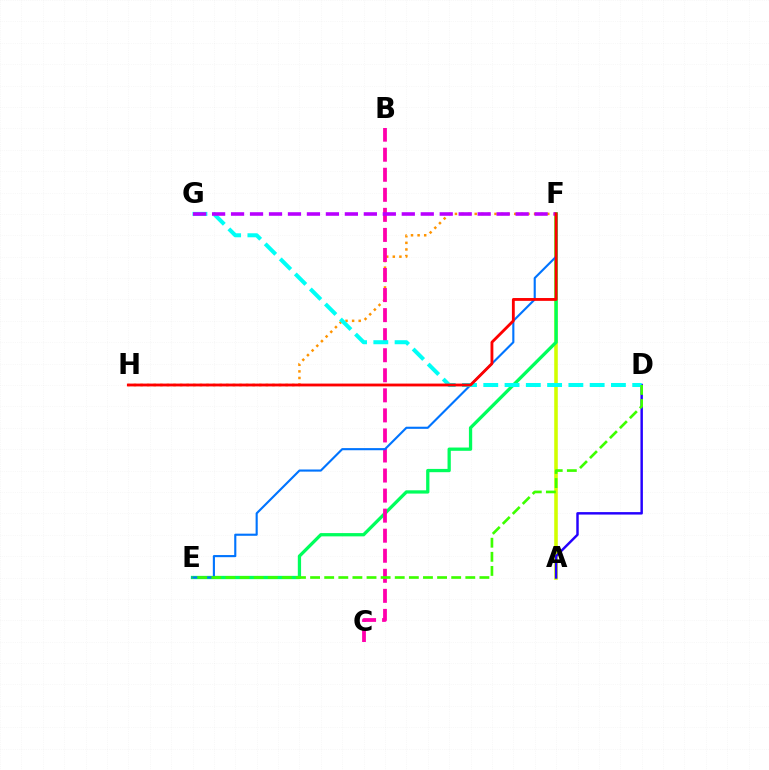{('F', 'H'): [{'color': '#ff9400', 'line_style': 'dotted', 'thickness': 1.79}, {'color': '#ff0000', 'line_style': 'solid', 'thickness': 2.04}], ('A', 'F'): [{'color': '#d1ff00', 'line_style': 'solid', 'thickness': 2.57}], ('E', 'F'): [{'color': '#00ff5c', 'line_style': 'solid', 'thickness': 2.36}, {'color': '#0074ff', 'line_style': 'solid', 'thickness': 1.53}], ('B', 'C'): [{'color': '#ff00ac', 'line_style': 'dashed', 'thickness': 2.72}], ('A', 'D'): [{'color': '#2500ff', 'line_style': 'solid', 'thickness': 1.77}], ('D', 'G'): [{'color': '#00fff6', 'line_style': 'dashed', 'thickness': 2.89}], ('D', 'E'): [{'color': '#3dff00', 'line_style': 'dashed', 'thickness': 1.92}], ('F', 'G'): [{'color': '#b900ff', 'line_style': 'dashed', 'thickness': 2.58}]}